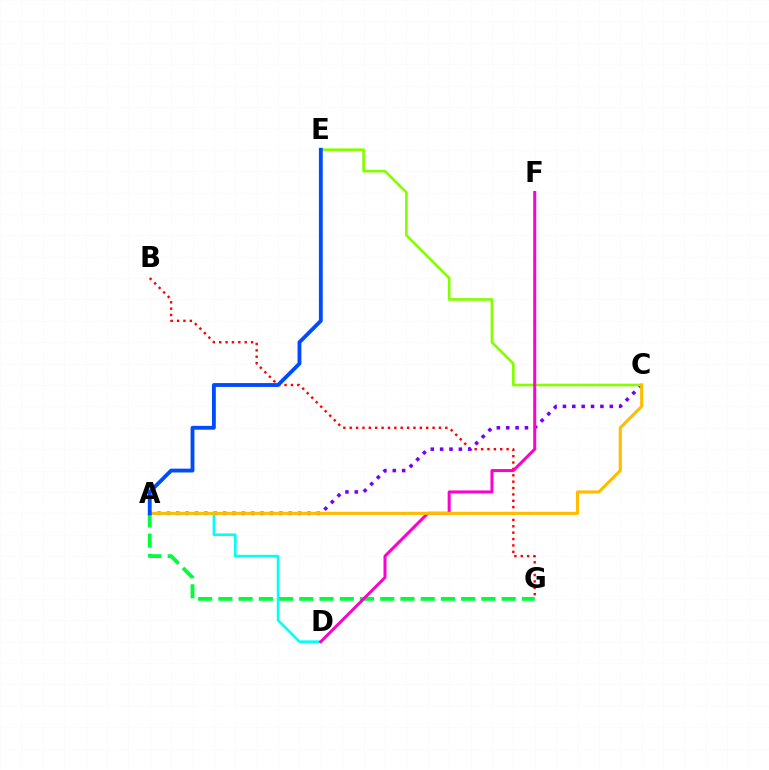{('B', 'G'): [{'color': '#ff0000', 'line_style': 'dotted', 'thickness': 1.73}], ('A', 'C'): [{'color': '#7200ff', 'line_style': 'dotted', 'thickness': 2.55}, {'color': '#ffbd00', 'line_style': 'solid', 'thickness': 2.24}], ('A', 'G'): [{'color': '#00ff39', 'line_style': 'dashed', 'thickness': 2.75}], ('C', 'E'): [{'color': '#84ff00', 'line_style': 'solid', 'thickness': 1.92}], ('A', 'D'): [{'color': '#00fff6', 'line_style': 'solid', 'thickness': 1.87}], ('D', 'F'): [{'color': '#ff00cf', 'line_style': 'solid', 'thickness': 2.17}], ('A', 'E'): [{'color': '#004bff', 'line_style': 'solid', 'thickness': 2.77}]}